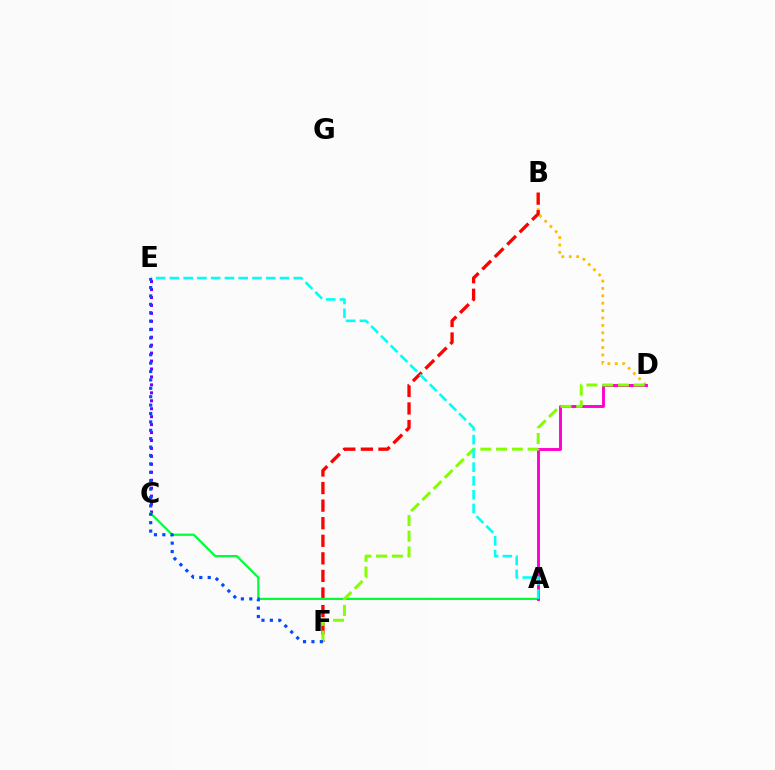{('B', 'D'): [{'color': '#ffbd00', 'line_style': 'dotted', 'thickness': 2.01}], ('C', 'E'): [{'color': '#7200ff', 'line_style': 'dotted', 'thickness': 2.16}], ('B', 'F'): [{'color': '#ff0000', 'line_style': 'dashed', 'thickness': 2.39}], ('A', 'C'): [{'color': '#00ff39', 'line_style': 'solid', 'thickness': 1.6}], ('A', 'D'): [{'color': '#ff00cf', 'line_style': 'solid', 'thickness': 2.08}], ('D', 'F'): [{'color': '#84ff00', 'line_style': 'dashed', 'thickness': 2.14}], ('A', 'E'): [{'color': '#00fff6', 'line_style': 'dashed', 'thickness': 1.87}], ('E', 'F'): [{'color': '#004bff', 'line_style': 'dotted', 'thickness': 2.28}]}